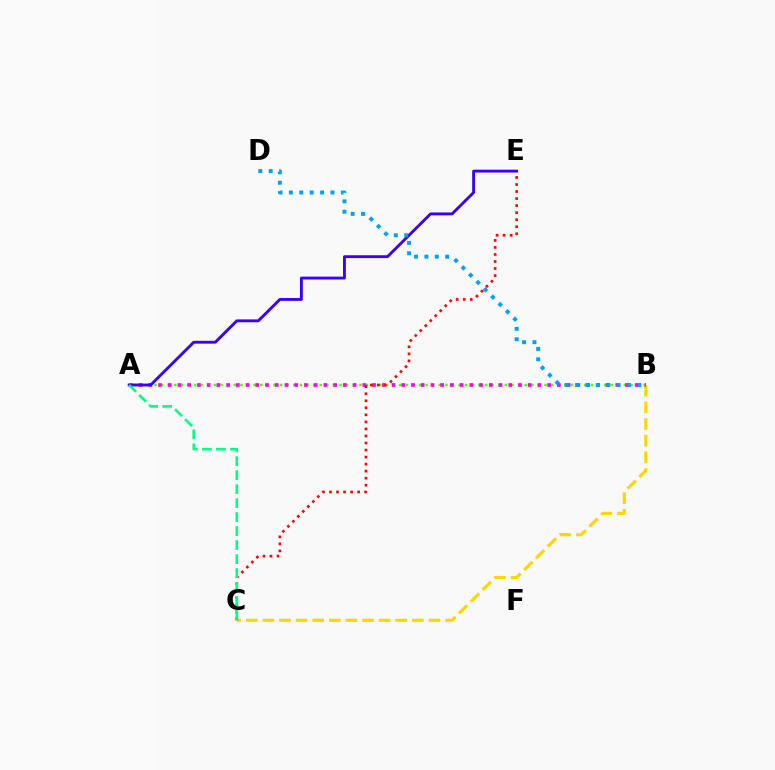{('A', 'B'): [{'color': '#4fff00', 'line_style': 'dotted', 'thickness': 1.8}, {'color': '#ff00ed', 'line_style': 'dotted', 'thickness': 2.64}], ('B', 'C'): [{'color': '#ffd500', 'line_style': 'dashed', 'thickness': 2.26}], ('C', 'E'): [{'color': '#ff0000', 'line_style': 'dotted', 'thickness': 1.91}], ('A', 'E'): [{'color': '#3700ff', 'line_style': 'solid', 'thickness': 2.06}], ('A', 'C'): [{'color': '#00ff86', 'line_style': 'dashed', 'thickness': 1.9}], ('B', 'D'): [{'color': '#009eff', 'line_style': 'dotted', 'thickness': 2.82}]}